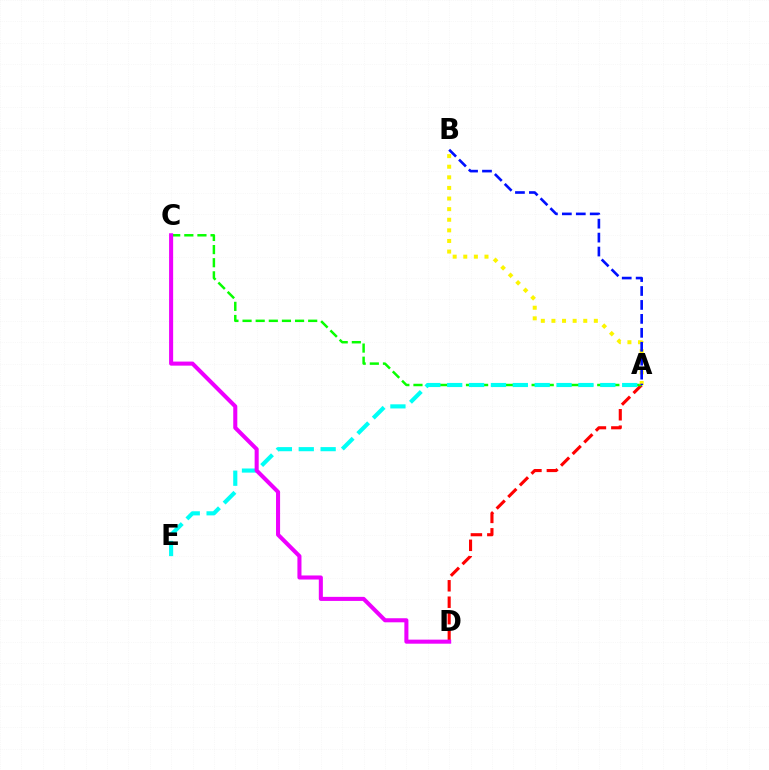{('A', 'D'): [{'color': '#ff0000', 'line_style': 'dashed', 'thickness': 2.23}], ('A', 'C'): [{'color': '#08ff00', 'line_style': 'dashed', 'thickness': 1.78}], ('A', 'B'): [{'color': '#fcf500', 'line_style': 'dotted', 'thickness': 2.88}, {'color': '#0010ff', 'line_style': 'dashed', 'thickness': 1.89}], ('A', 'E'): [{'color': '#00fff6', 'line_style': 'dashed', 'thickness': 2.97}], ('C', 'D'): [{'color': '#ee00ff', 'line_style': 'solid', 'thickness': 2.92}]}